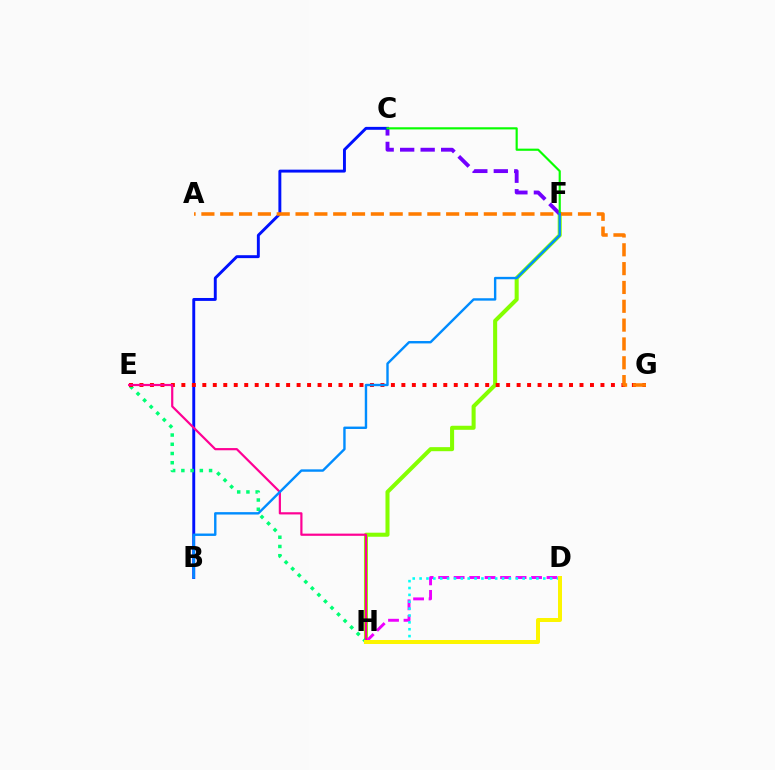{('F', 'H'): [{'color': '#84ff00', 'line_style': 'solid', 'thickness': 2.92}], ('C', 'F'): [{'color': '#7200ff', 'line_style': 'dashed', 'thickness': 2.78}, {'color': '#08ff00', 'line_style': 'solid', 'thickness': 1.56}], ('D', 'H'): [{'color': '#ee00ff', 'line_style': 'dashed', 'thickness': 2.1}, {'color': '#00fff6', 'line_style': 'dotted', 'thickness': 1.87}, {'color': '#fcf500', 'line_style': 'solid', 'thickness': 2.88}], ('B', 'C'): [{'color': '#0010ff', 'line_style': 'solid', 'thickness': 2.1}], ('E', 'H'): [{'color': '#00ff74', 'line_style': 'dotted', 'thickness': 2.51}, {'color': '#ff0094', 'line_style': 'solid', 'thickness': 1.58}], ('E', 'G'): [{'color': '#ff0000', 'line_style': 'dotted', 'thickness': 2.85}], ('A', 'G'): [{'color': '#ff7c00', 'line_style': 'dashed', 'thickness': 2.56}], ('B', 'F'): [{'color': '#008cff', 'line_style': 'solid', 'thickness': 1.73}]}